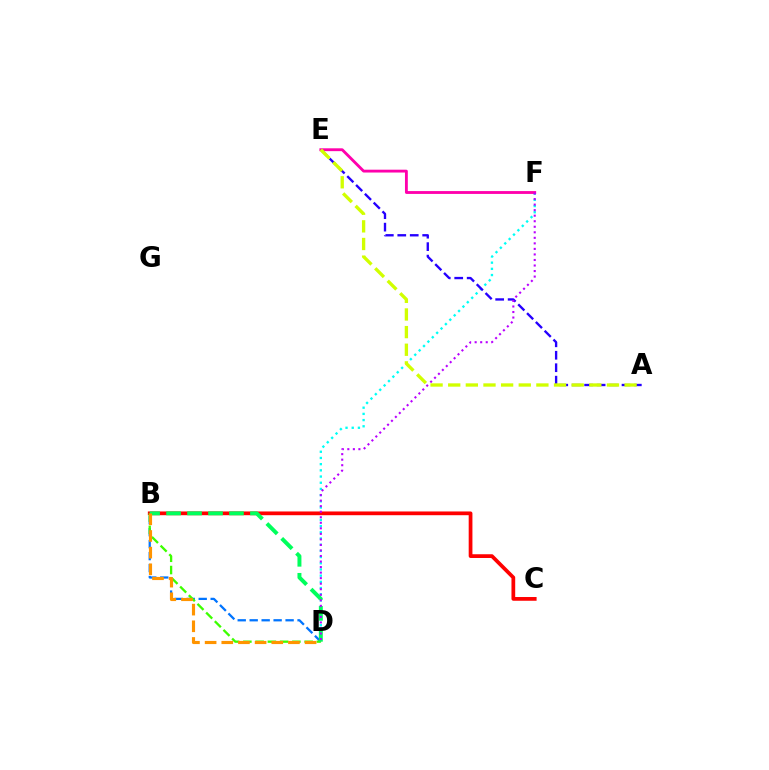{('D', 'F'): [{'color': '#00fff6', 'line_style': 'dotted', 'thickness': 1.68}, {'color': '#b900ff', 'line_style': 'dotted', 'thickness': 1.5}], ('B', 'C'): [{'color': '#ff0000', 'line_style': 'solid', 'thickness': 2.69}], ('B', 'D'): [{'color': '#0074ff', 'line_style': 'dashed', 'thickness': 1.63}, {'color': '#3dff00', 'line_style': 'dashed', 'thickness': 1.66}, {'color': '#00ff5c', 'line_style': 'dashed', 'thickness': 2.85}, {'color': '#ff9400', 'line_style': 'dashed', 'thickness': 2.26}], ('A', 'E'): [{'color': '#2500ff', 'line_style': 'dashed', 'thickness': 1.69}, {'color': '#d1ff00', 'line_style': 'dashed', 'thickness': 2.4}], ('E', 'F'): [{'color': '#ff00ac', 'line_style': 'solid', 'thickness': 2.05}]}